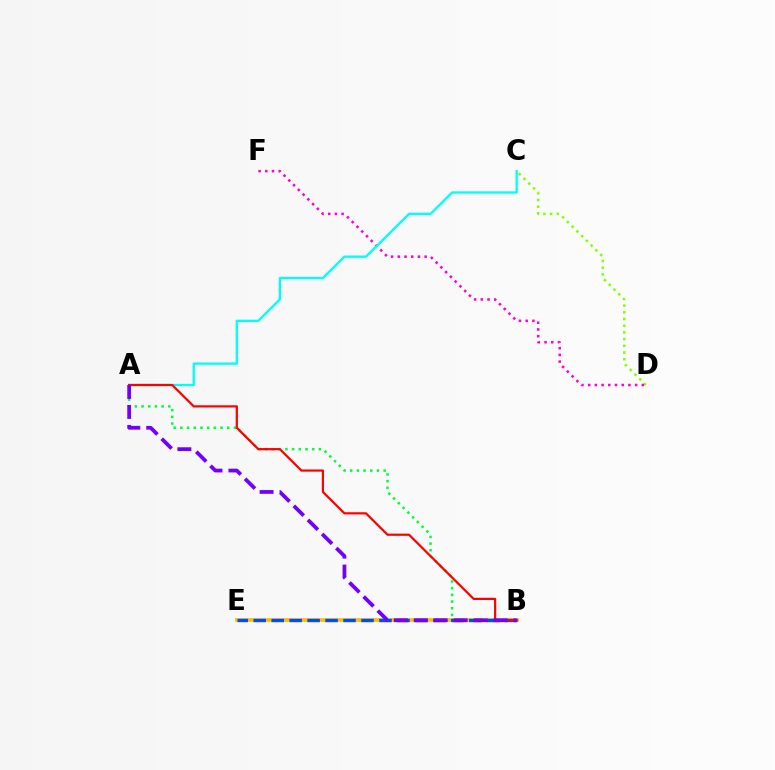{('A', 'B'): [{'color': '#00ff39', 'line_style': 'dotted', 'thickness': 1.82}, {'color': '#ff0000', 'line_style': 'solid', 'thickness': 1.59}, {'color': '#7200ff', 'line_style': 'dashed', 'thickness': 2.71}], ('C', 'D'): [{'color': '#84ff00', 'line_style': 'dotted', 'thickness': 1.82}], ('B', 'E'): [{'color': '#ffbd00', 'line_style': 'solid', 'thickness': 2.69}, {'color': '#004bff', 'line_style': 'dashed', 'thickness': 2.44}], ('D', 'F'): [{'color': '#ff00cf', 'line_style': 'dotted', 'thickness': 1.82}], ('A', 'C'): [{'color': '#00fff6', 'line_style': 'solid', 'thickness': 1.66}]}